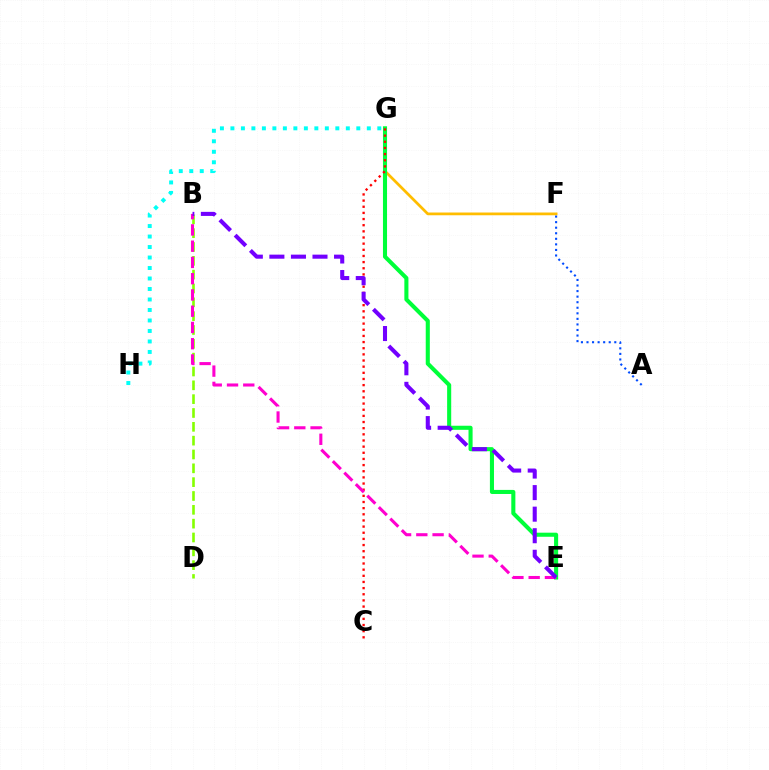{('F', 'G'): [{'color': '#ffbd00', 'line_style': 'solid', 'thickness': 1.98}], ('E', 'G'): [{'color': '#00ff39', 'line_style': 'solid', 'thickness': 2.94}], ('B', 'D'): [{'color': '#84ff00', 'line_style': 'dashed', 'thickness': 1.88}], ('C', 'G'): [{'color': '#ff0000', 'line_style': 'dotted', 'thickness': 1.67}], ('B', 'E'): [{'color': '#ff00cf', 'line_style': 'dashed', 'thickness': 2.21}, {'color': '#7200ff', 'line_style': 'dashed', 'thickness': 2.93}], ('G', 'H'): [{'color': '#00fff6', 'line_style': 'dotted', 'thickness': 2.85}], ('A', 'F'): [{'color': '#004bff', 'line_style': 'dotted', 'thickness': 1.51}]}